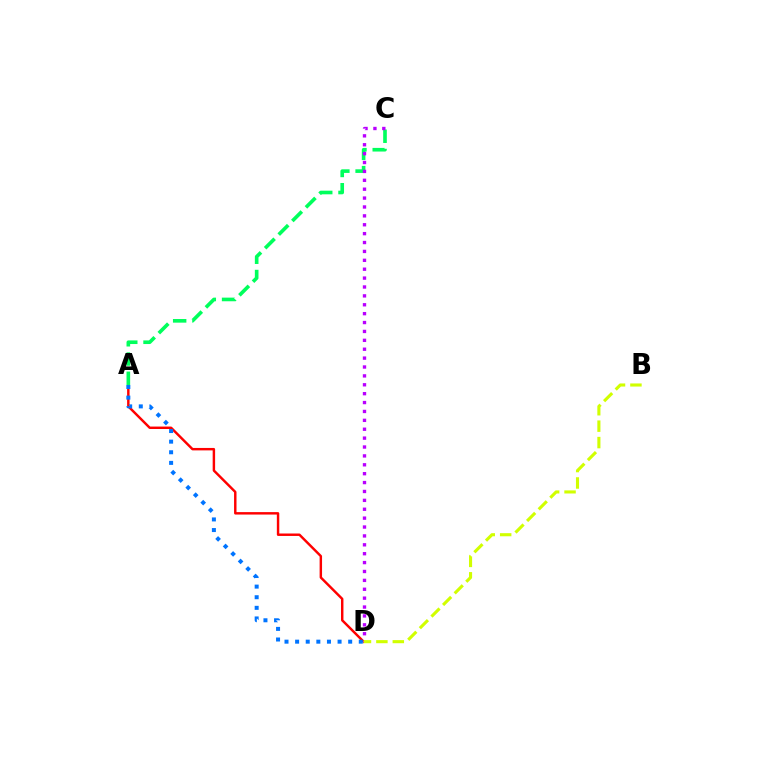{('A', 'D'): [{'color': '#ff0000', 'line_style': 'solid', 'thickness': 1.76}, {'color': '#0074ff', 'line_style': 'dotted', 'thickness': 2.88}], ('A', 'C'): [{'color': '#00ff5c', 'line_style': 'dashed', 'thickness': 2.62}], ('C', 'D'): [{'color': '#b900ff', 'line_style': 'dotted', 'thickness': 2.42}], ('B', 'D'): [{'color': '#d1ff00', 'line_style': 'dashed', 'thickness': 2.23}]}